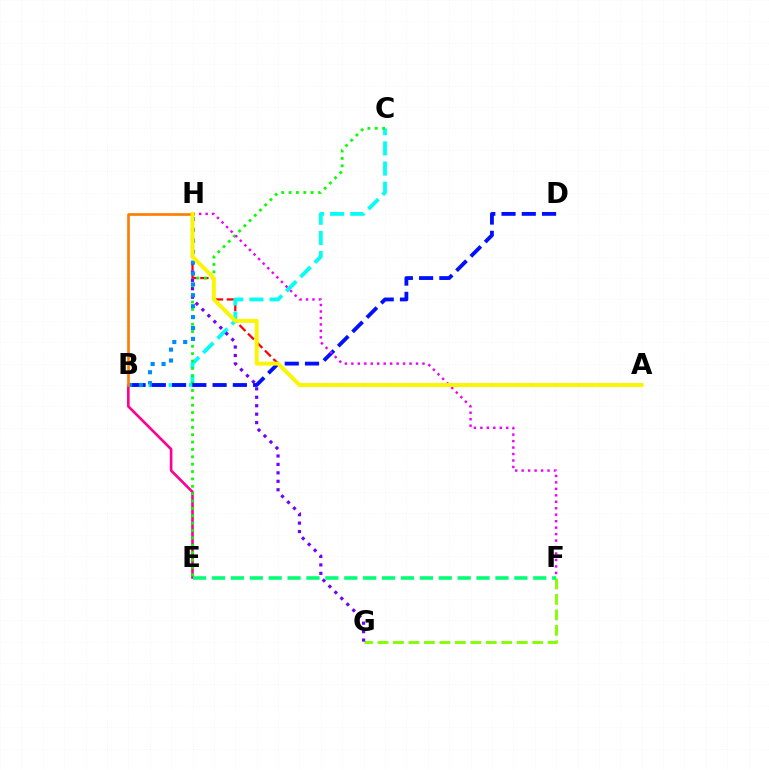{('B', 'E'): [{'color': '#ff0094', 'line_style': 'solid', 'thickness': 1.91}], ('A', 'H'): [{'color': '#ff0000', 'line_style': 'dashed', 'thickness': 1.63}, {'color': '#fcf500', 'line_style': 'solid', 'thickness': 2.81}], ('B', 'C'): [{'color': '#00fff6', 'line_style': 'dashed', 'thickness': 2.74}], ('F', 'G'): [{'color': '#84ff00', 'line_style': 'dashed', 'thickness': 2.1}], ('C', 'E'): [{'color': '#08ff00', 'line_style': 'dotted', 'thickness': 2.0}], ('G', 'H'): [{'color': '#7200ff', 'line_style': 'dotted', 'thickness': 2.29}], ('B', 'D'): [{'color': '#0010ff', 'line_style': 'dashed', 'thickness': 2.75}], ('E', 'F'): [{'color': '#00ff74', 'line_style': 'dashed', 'thickness': 2.57}], ('F', 'H'): [{'color': '#ee00ff', 'line_style': 'dotted', 'thickness': 1.76}], ('B', 'H'): [{'color': '#008cff', 'line_style': 'dotted', 'thickness': 2.96}, {'color': '#ff7c00', 'line_style': 'solid', 'thickness': 1.92}]}